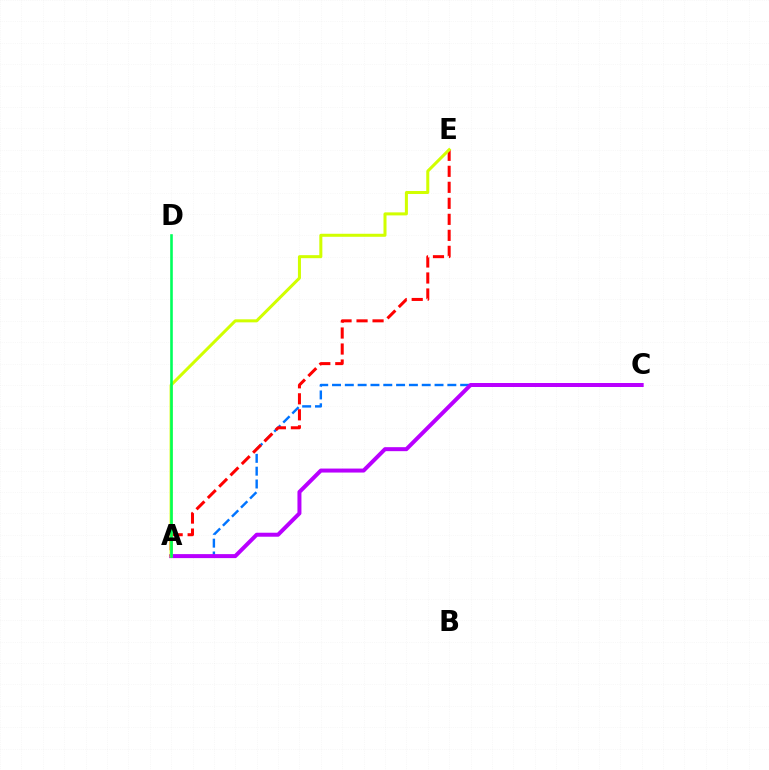{('A', 'C'): [{'color': '#0074ff', 'line_style': 'dashed', 'thickness': 1.74}, {'color': '#b900ff', 'line_style': 'solid', 'thickness': 2.88}], ('A', 'E'): [{'color': '#ff0000', 'line_style': 'dashed', 'thickness': 2.17}, {'color': '#d1ff00', 'line_style': 'solid', 'thickness': 2.18}], ('A', 'D'): [{'color': '#00ff5c', 'line_style': 'solid', 'thickness': 1.88}]}